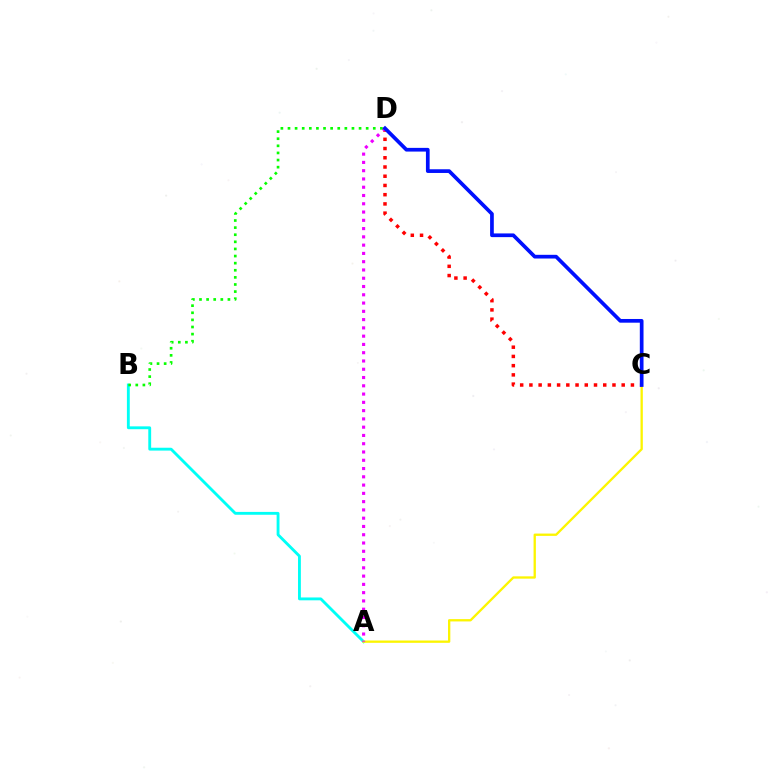{('A', 'B'): [{'color': '#00fff6', 'line_style': 'solid', 'thickness': 2.06}], ('A', 'C'): [{'color': '#fcf500', 'line_style': 'solid', 'thickness': 1.67}], ('C', 'D'): [{'color': '#ff0000', 'line_style': 'dotted', 'thickness': 2.51}, {'color': '#0010ff', 'line_style': 'solid', 'thickness': 2.67}], ('A', 'D'): [{'color': '#ee00ff', 'line_style': 'dotted', 'thickness': 2.25}], ('B', 'D'): [{'color': '#08ff00', 'line_style': 'dotted', 'thickness': 1.93}]}